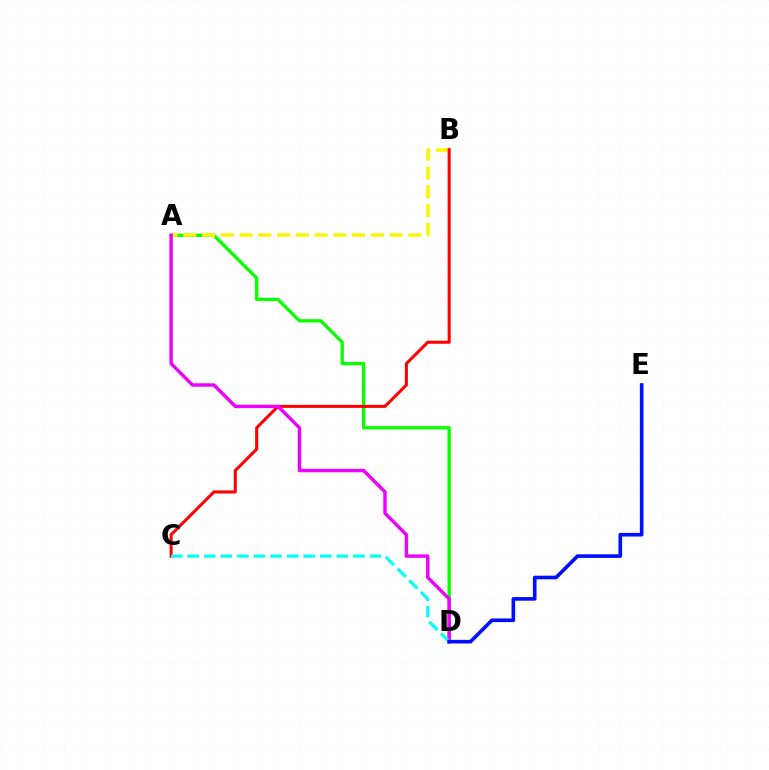{('A', 'D'): [{'color': '#08ff00', 'line_style': 'solid', 'thickness': 2.37}, {'color': '#ee00ff', 'line_style': 'solid', 'thickness': 2.45}], ('A', 'B'): [{'color': '#fcf500', 'line_style': 'dashed', 'thickness': 2.55}], ('B', 'C'): [{'color': '#ff0000', 'line_style': 'solid', 'thickness': 2.19}], ('C', 'D'): [{'color': '#00fff6', 'line_style': 'dashed', 'thickness': 2.25}], ('D', 'E'): [{'color': '#0010ff', 'line_style': 'solid', 'thickness': 2.62}]}